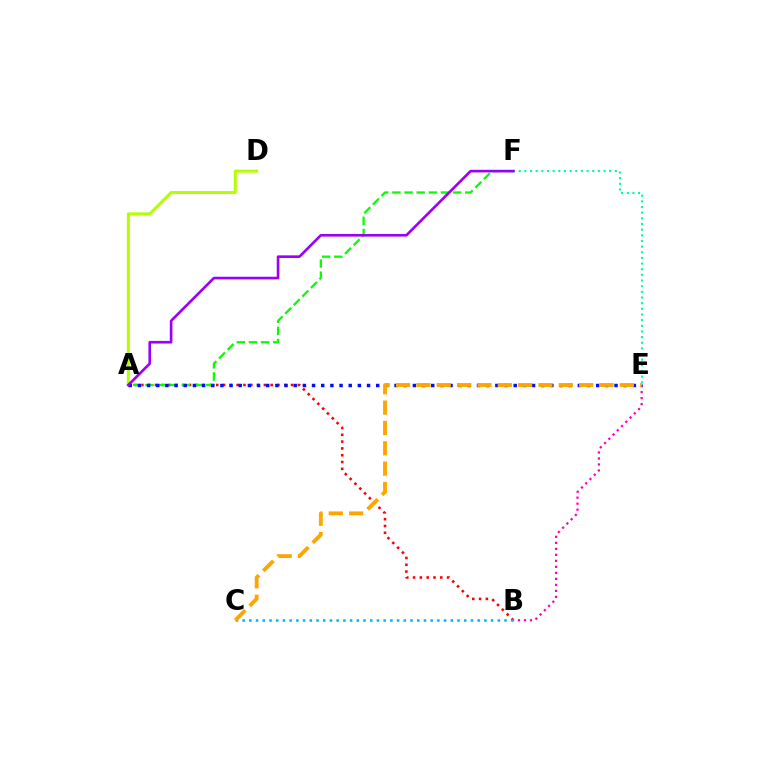{('A', 'B'): [{'color': '#ff0000', 'line_style': 'dotted', 'thickness': 1.85}], ('A', 'D'): [{'color': '#b3ff00', 'line_style': 'solid', 'thickness': 2.18}], ('B', 'E'): [{'color': '#ff00bd', 'line_style': 'dotted', 'thickness': 1.63}], ('E', 'F'): [{'color': '#00ff9d', 'line_style': 'dotted', 'thickness': 1.54}], ('A', 'F'): [{'color': '#08ff00', 'line_style': 'dashed', 'thickness': 1.65}, {'color': '#9b00ff', 'line_style': 'solid', 'thickness': 1.89}], ('A', 'E'): [{'color': '#0010ff', 'line_style': 'dotted', 'thickness': 2.49}], ('B', 'C'): [{'color': '#00b5ff', 'line_style': 'dotted', 'thickness': 1.82}], ('C', 'E'): [{'color': '#ffa500', 'line_style': 'dashed', 'thickness': 2.76}]}